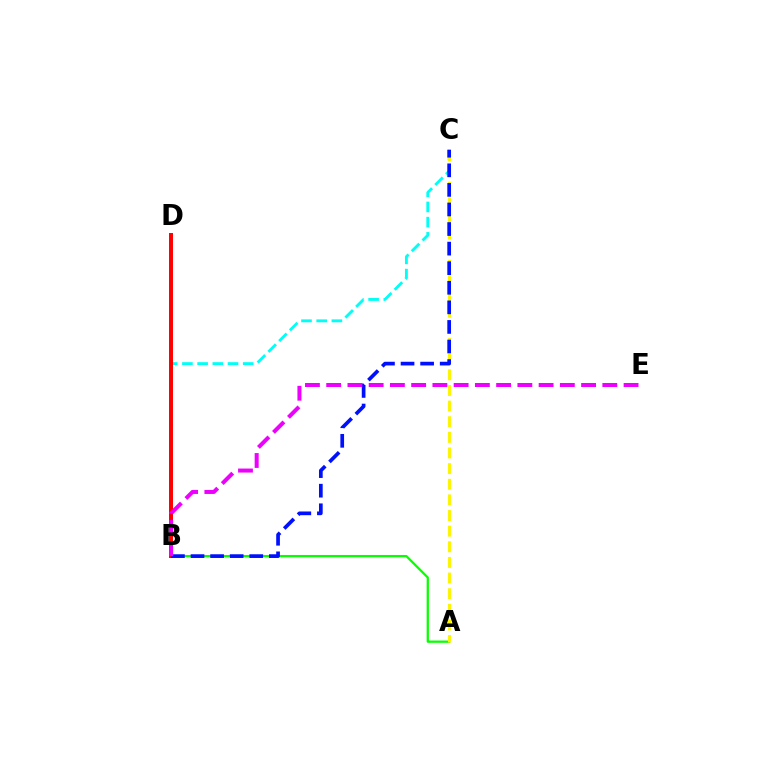{('A', 'B'): [{'color': '#08ff00', 'line_style': 'solid', 'thickness': 1.64}], ('B', 'C'): [{'color': '#00fff6', 'line_style': 'dashed', 'thickness': 2.06}, {'color': '#0010ff', 'line_style': 'dashed', 'thickness': 2.66}], ('A', 'C'): [{'color': '#fcf500', 'line_style': 'dashed', 'thickness': 2.12}], ('B', 'D'): [{'color': '#ff0000', 'line_style': 'solid', 'thickness': 2.86}], ('B', 'E'): [{'color': '#ee00ff', 'line_style': 'dashed', 'thickness': 2.89}]}